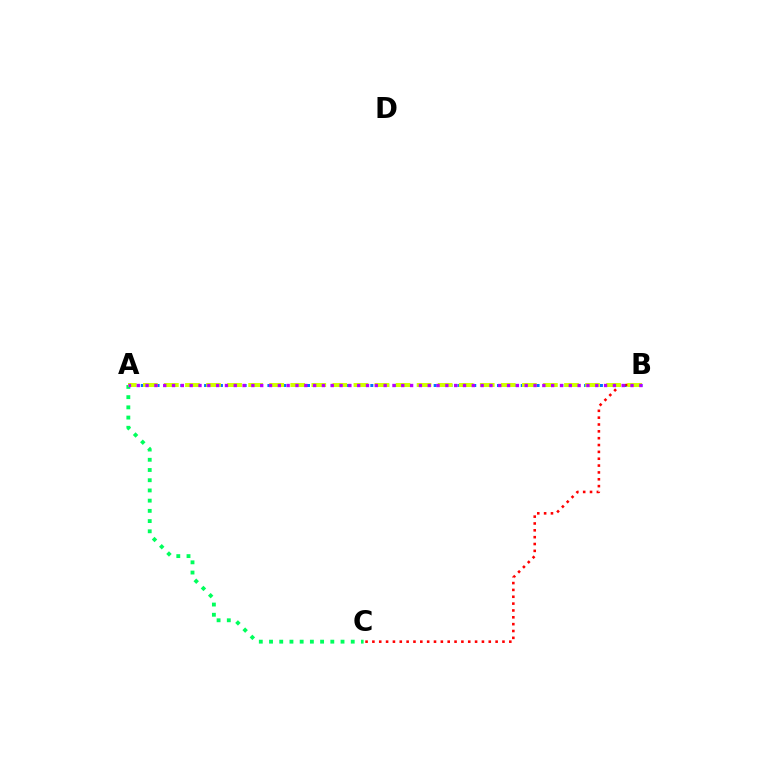{('A', 'B'): [{'color': '#0074ff', 'line_style': 'dotted', 'thickness': 2.15}, {'color': '#d1ff00', 'line_style': 'dashed', 'thickness': 2.86}, {'color': '#b900ff', 'line_style': 'dotted', 'thickness': 2.4}], ('B', 'C'): [{'color': '#ff0000', 'line_style': 'dotted', 'thickness': 1.86}], ('A', 'C'): [{'color': '#00ff5c', 'line_style': 'dotted', 'thickness': 2.78}]}